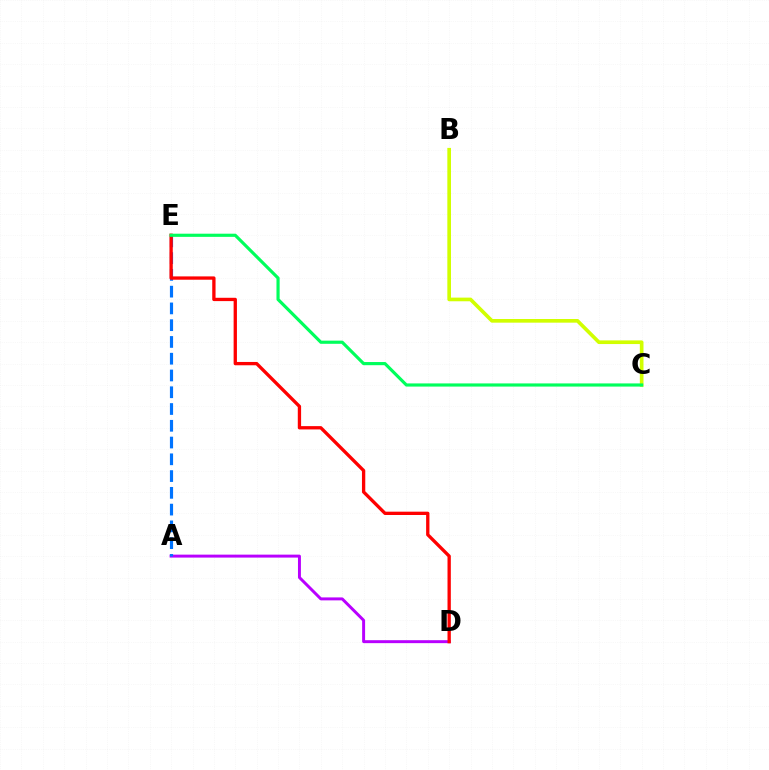{('A', 'D'): [{'color': '#b900ff', 'line_style': 'solid', 'thickness': 2.13}], ('A', 'E'): [{'color': '#0074ff', 'line_style': 'dashed', 'thickness': 2.28}], ('D', 'E'): [{'color': '#ff0000', 'line_style': 'solid', 'thickness': 2.39}], ('B', 'C'): [{'color': '#d1ff00', 'line_style': 'solid', 'thickness': 2.63}], ('C', 'E'): [{'color': '#00ff5c', 'line_style': 'solid', 'thickness': 2.28}]}